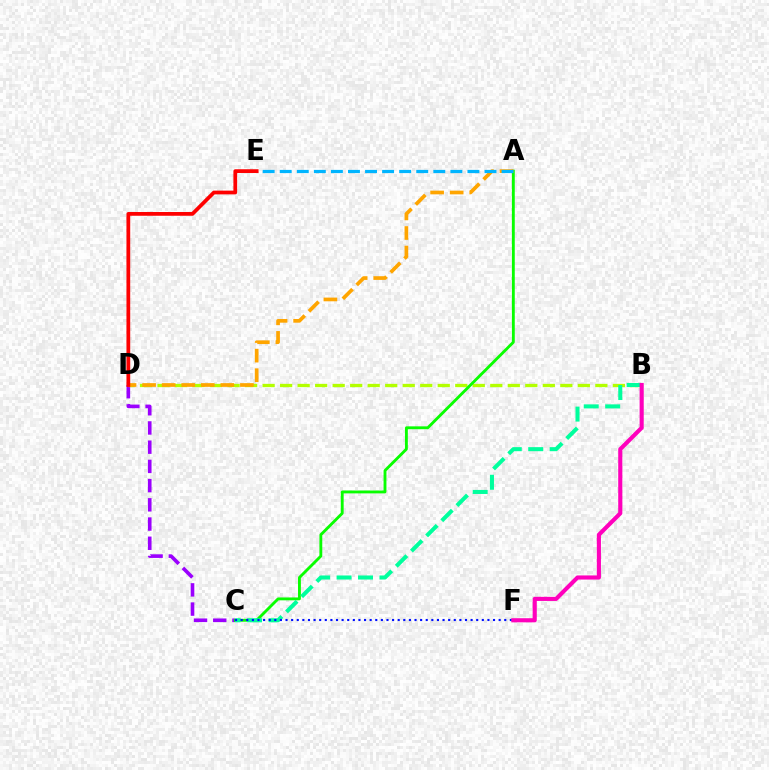{('C', 'D'): [{'color': '#9b00ff', 'line_style': 'dashed', 'thickness': 2.61}], ('B', 'D'): [{'color': '#b3ff00', 'line_style': 'dashed', 'thickness': 2.38}], ('A', 'C'): [{'color': '#08ff00', 'line_style': 'solid', 'thickness': 2.06}], ('A', 'D'): [{'color': '#ffa500', 'line_style': 'dashed', 'thickness': 2.66}], ('A', 'E'): [{'color': '#00b5ff', 'line_style': 'dashed', 'thickness': 2.32}], ('B', 'C'): [{'color': '#00ff9d', 'line_style': 'dashed', 'thickness': 2.91}], ('D', 'E'): [{'color': '#ff0000', 'line_style': 'solid', 'thickness': 2.7}], ('C', 'F'): [{'color': '#0010ff', 'line_style': 'dotted', 'thickness': 1.52}], ('B', 'F'): [{'color': '#ff00bd', 'line_style': 'solid', 'thickness': 2.97}]}